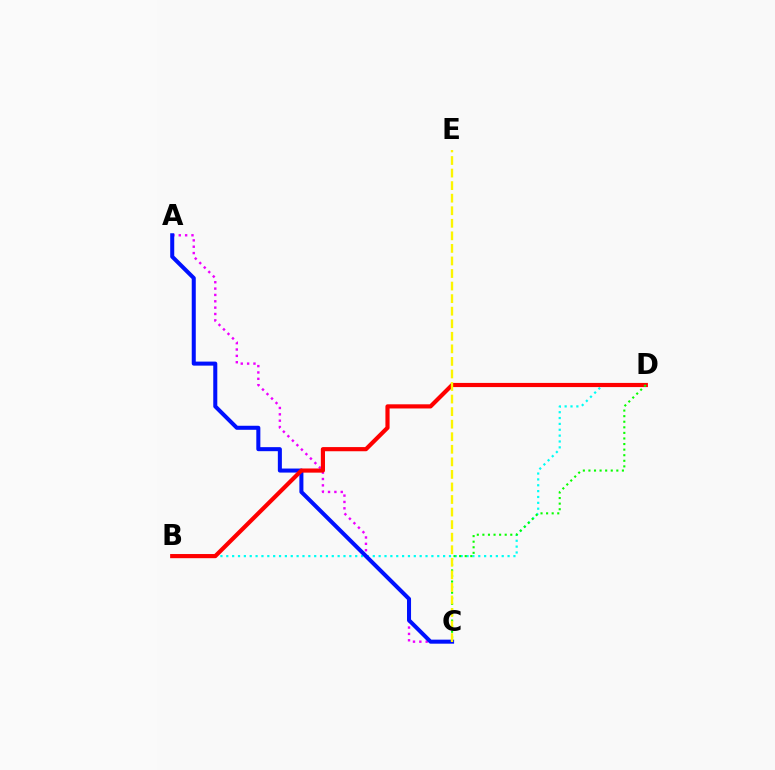{('A', 'C'): [{'color': '#ee00ff', 'line_style': 'dotted', 'thickness': 1.73}, {'color': '#0010ff', 'line_style': 'solid', 'thickness': 2.9}], ('B', 'D'): [{'color': '#00fff6', 'line_style': 'dotted', 'thickness': 1.59}, {'color': '#ff0000', 'line_style': 'solid', 'thickness': 3.0}], ('C', 'D'): [{'color': '#08ff00', 'line_style': 'dotted', 'thickness': 1.52}], ('C', 'E'): [{'color': '#fcf500', 'line_style': 'dashed', 'thickness': 1.71}]}